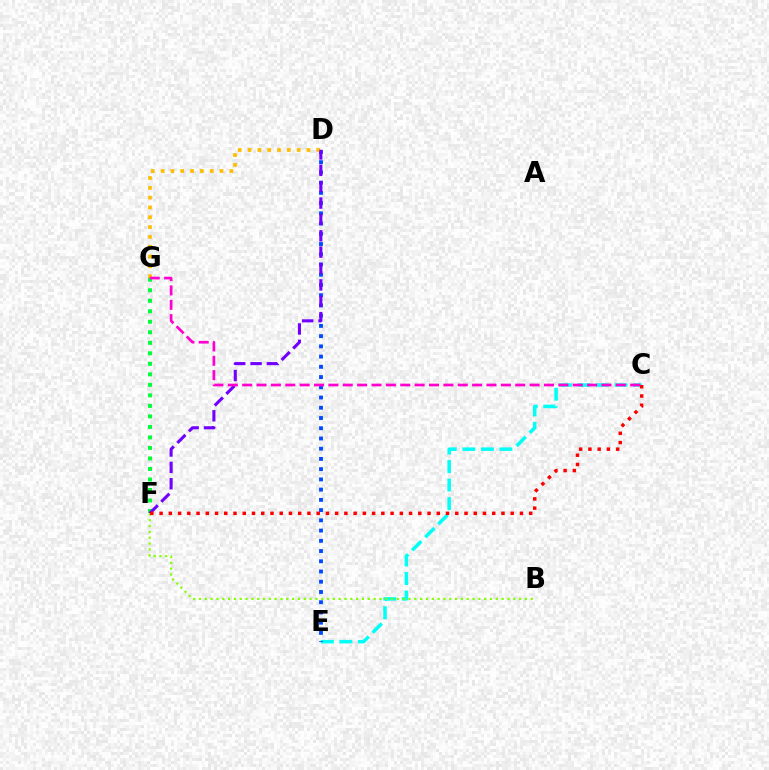{('C', 'E'): [{'color': '#00fff6', 'line_style': 'dashed', 'thickness': 2.52}], ('D', 'E'): [{'color': '#004bff', 'line_style': 'dotted', 'thickness': 2.78}], ('F', 'G'): [{'color': '#00ff39', 'line_style': 'dotted', 'thickness': 2.86}], ('D', 'G'): [{'color': '#ffbd00', 'line_style': 'dotted', 'thickness': 2.67}], ('D', 'F'): [{'color': '#7200ff', 'line_style': 'dashed', 'thickness': 2.22}], ('C', 'G'): [{'color': '#ff00cf', 'line_style': 'dashed', 'thickness': 1.95}], ('B', 'F'): [{'color': '#84ff00', 'line_style': 'dotted', 'thickness': 1.58}], ('C', 'F'): [{'color': '#ff0000', 'line_style': 'dotted', 'thickness': 2.51}]}